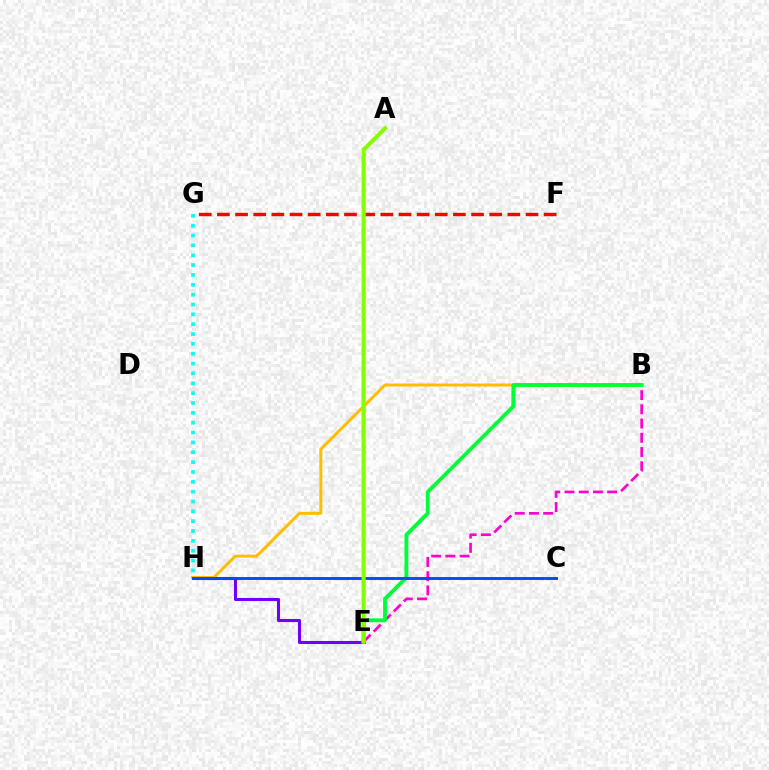{('G', 'H'): [{'color': '#00fff6', 'line_style': 'dotted', 'thickness': 2.68}], ('E', 'H'): [{'color': '#7200ff', 'line_style': 'solid', 'thickness': 2.2}], ('F', 'G'): [{'color': '#ff0000', 'line_style': 'dashed', 'thickness': 2.47}], ('B', 'E'): [{'color': '#ff00cf', 'line_style': 'dashed', 'thickness': 1.93}, {'color': '#00ff39', 'line_style': 'solid', 'thickness': 2.77}], ('B', 'H'): [{'color': '#ffbd00', 'line_style': 'solid', 'thickness': 2.13}], ('C', 'H'): [{'color': '#004bff', 'line_style': 'solid', 'thickness': 2.09}], ('A', 'E'): [{'color': '#84ff00', 'line_style': 'solid', 'thickness': 2.93}]}